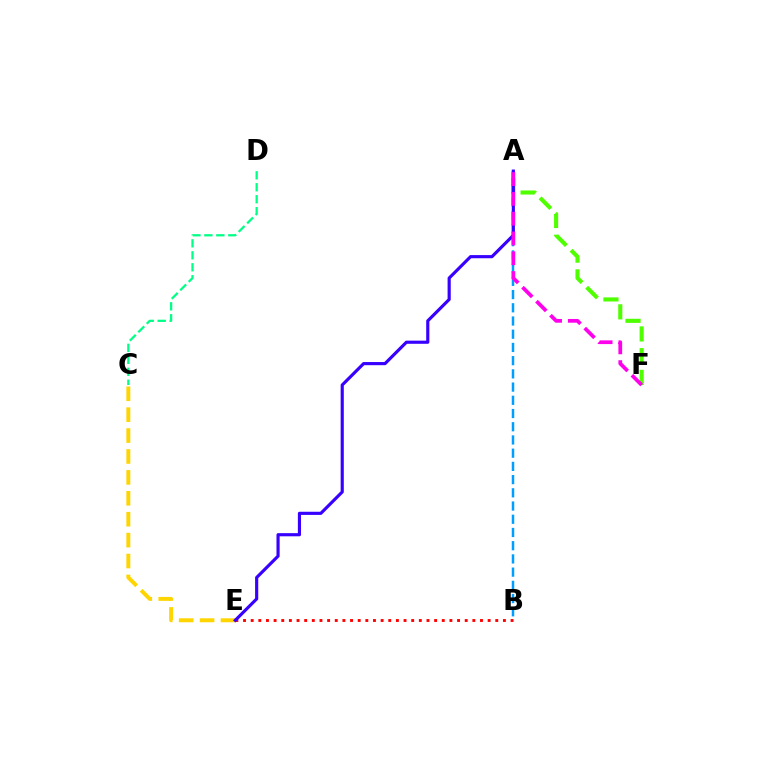{('B', 'E'): [{'color': '#ff0000', 'line_style': 'dotted', 'thickness': 2.08}], ('C', 'E'): [{'color': '#ffd500', 'line_style': 'dashed', 'thickness': 2.84}], ('C', 'D'): [{'color': '#00ff86', 'line_style': 'dashed', 'thickness': 1.63}], ('A', 'F'): [{'color': '#4fff00', 'line_style': 'dashed', 'thickness': 2.95}, {'color': '#ff00ed', 'line_style': 'dashed', 'thickness': 2.69}], ('A', 'B'): [{'color': '#009eff', 'line_style': 'dashed', 'thickness': 1.8}], ('A', 'E'): [{'color': '#3700ff', 'line_style': 'solid', 'thickness': 2.27}]}